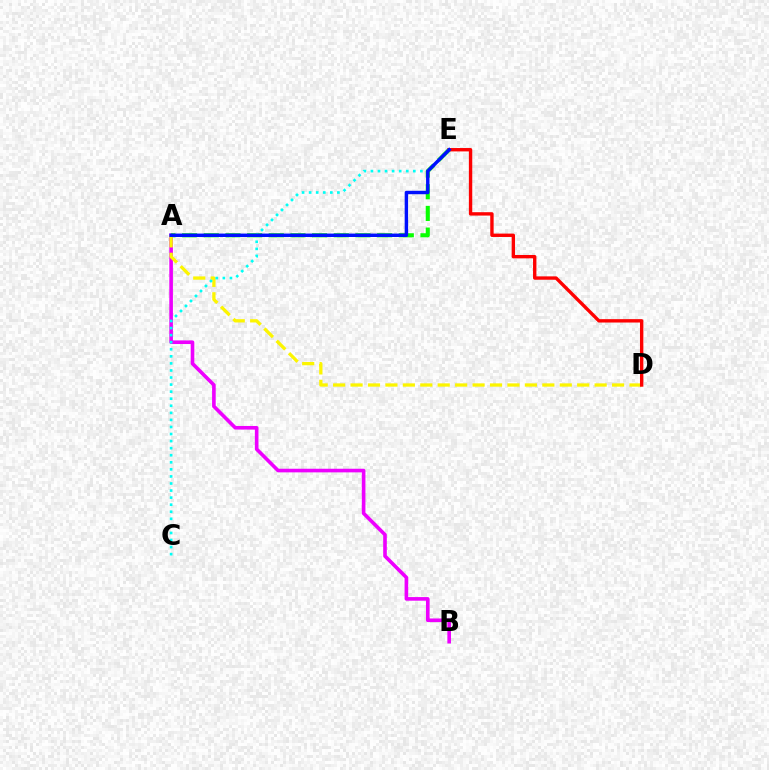{('A', 'B'): [{'color': '#ee00ff', 'line_style': 'solid', 'thickness': 2.6}], ('A', 'E'): [{'color': '#08ff00', 'line_style': 'dashed', 'thickness': 2.94}, {'color': '#0010ff', 'line_style': 'solid', 'thickness': 2.47}], ('A', 'D'): [{'color': '#fcf500', 'line_style': 'dashed', 'thickness': 2.37}], ('D', 'E'): [{'color': '#ff0000', 'line_style': 'solid', 'thickness': 2.43}], ('C', 'E'): [{'color': '#00fff6', 'line_style': 'dotted', 'thickness': 1.92}]}